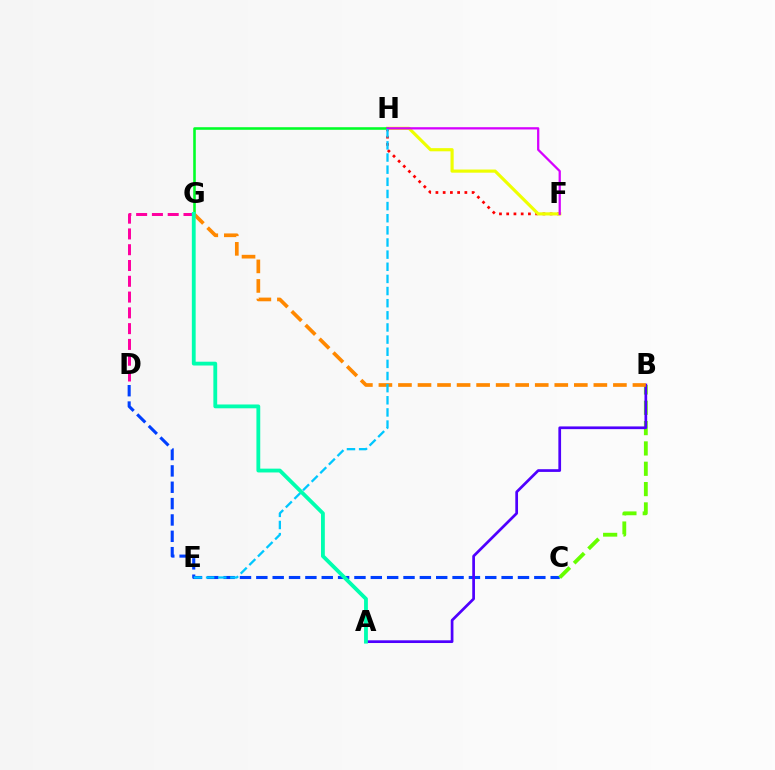{('F', 'H'): [{'color': '#ff0000', 'line_style': 'dotted', 'thickness': 1.97}, {'color': '#eeff00', 'line_style': 'solid', 'thickness': 2.27}, {'color': '#d600ff', 'line_style': 'solid', 'thickness': 1.63}], ('C', 'D'): [{'color': '#003fff', 'line_style': 'dashed', 'thickness': 2.22}], ('G', 'H'): [{'color': '#00ff27', 'line_style': 'solid', 'thickness': 1.86}], ('D', 'G'): [{'color': '#ff00a0', 'line_style': 'dashed', 'thickness': 2.14}], ('B', 'C'): [{'color': '#66ff00', 'line_style': 'dashed', 'thickness': 2.76}], ('A', 'B'): [{'color': '#4f00ff', 'line_style': 'solid', 'thickness': 1.96}], ('B', 'G'): [{'color': '#ff8800', 'line_style': 'dashed', 'thickness': 2.65}], ('E', 'H'): [{'color': '#00c7ff', 'line_style': 'dashed', 'thickness': 1.65}], ('A', 'G'): [{'color': '#00ffaf', 'line_style': 'solid', 'thickness': 2.75}]}